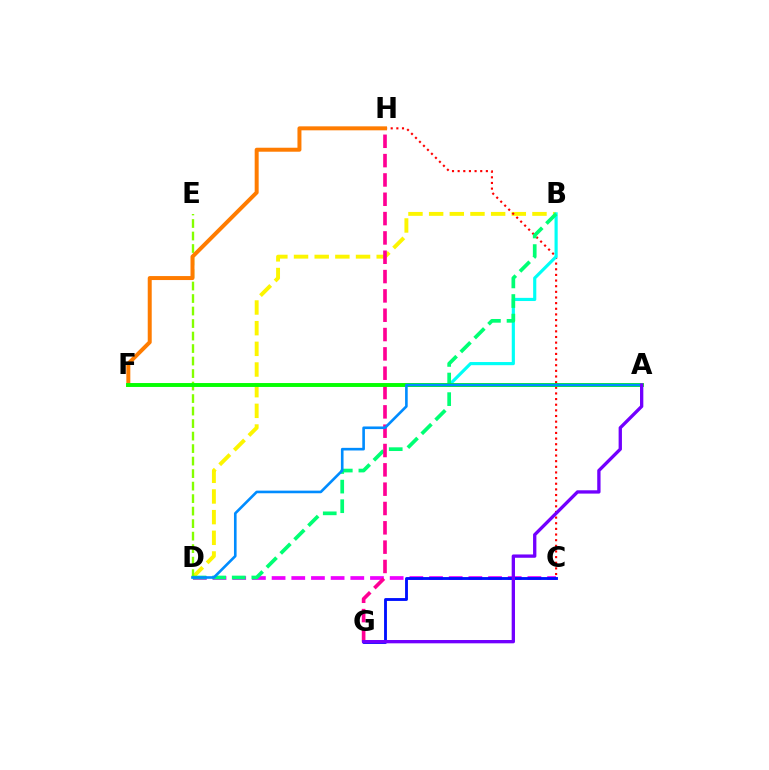{('B', 'D'): [{'color': '#fcf500', 'line_style': 'dashed', 'thickness': 2.81}, {'color': '#00ff74', 'line_style': 'dashed', 'thickness': 2.66}], ('C', 'D'): [{'color': '#ee00ff', 'line_style': 'dashed', 'thickness': 2.67}], ('C', 'H'): [{'color': '#ff0000', 'line_style': 'dotted', 'thickness': 1.53}], ('B', 'F'): [{'color': '#00fff6', 'line_style': 'solid', 'thickness': 2.27}], ('C', 'G'): [{'color': '#0010ff', 'line_style': 'solid', 'thickness': 2.06}], ('D', 'E'): [{'color': '#84ff00', 'line_style': 'dashed', 'thickness': 1.7}], ('G', 'H'): [{'color': '#ff0094', 'line_style': 'dashed', 'thickness': 2.63}], ('F', 'H'): [{'color': '#ff7c00', 'line_style': 'solid', 'thickness': 2.87}], ('A', 'F'): [{'color': '#08ff00', 'line_style': 'solid', 'thickness': 2.78}], ('A', 'D'): [{'color': '#008cff', 'line_style': 'solid', 'thickness': 1.89}], ('A', 'G'): [{'color': '#7200ff', 'line_style': 'solid', 'thickness': 2.39}]}